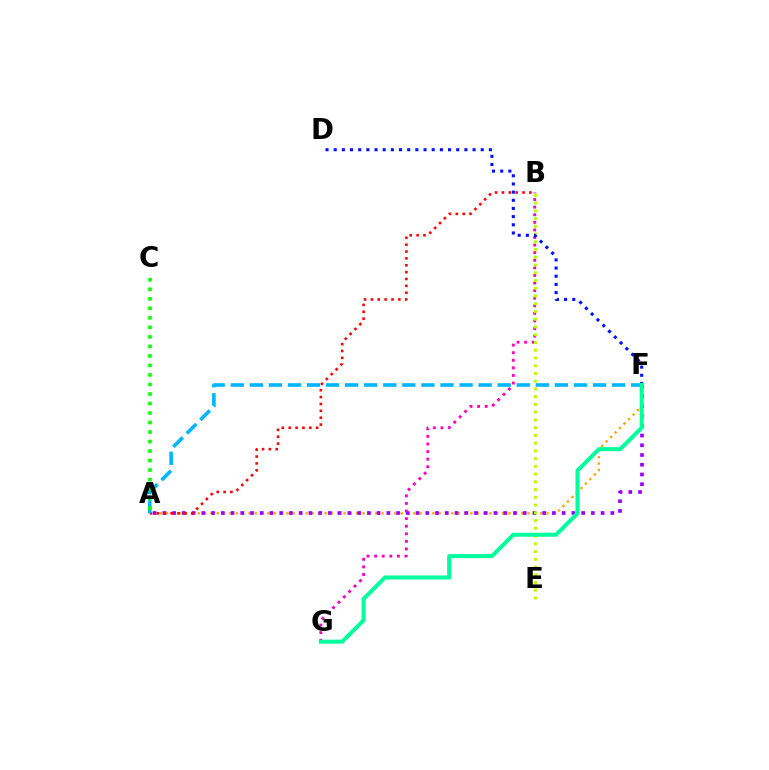{('A', 'F'): [{'color': '#ffa500', 'line_style': 'dotted', 'thickness': 1.72}, {'color': '#9b00ff', 'line_style': 'dotted', 'thickness': 2.65}, {'color': '#00b5ff', 'line_style': 'dashed', 'thickness': 2.59}], ('A', 'B'): [{'color': '#ff0000', 'line_style': 'dotted', 'thickness': 1.87}], ('B', 'G'): [{'color': '#ff00bd', 'line_style': 'dotted', 'thickness': 2.06}], ('B', 'E'): [{'color': '#b3ff00', 'line_style': 'dotted', 'thickness': 2.1}], ('D', 'F'): [{'color': '#0010ff', 'line_style': 'dotted', 'thickness': 2.22}], ('F', 'G'): [{'color': '#00ff9d', 'line_style': 'solid', 'thickness': 2.91}], ('A', 'C'): [{'color': '#08ff00', 'line_style': 'dotted', 'thickness': 2.58}]}